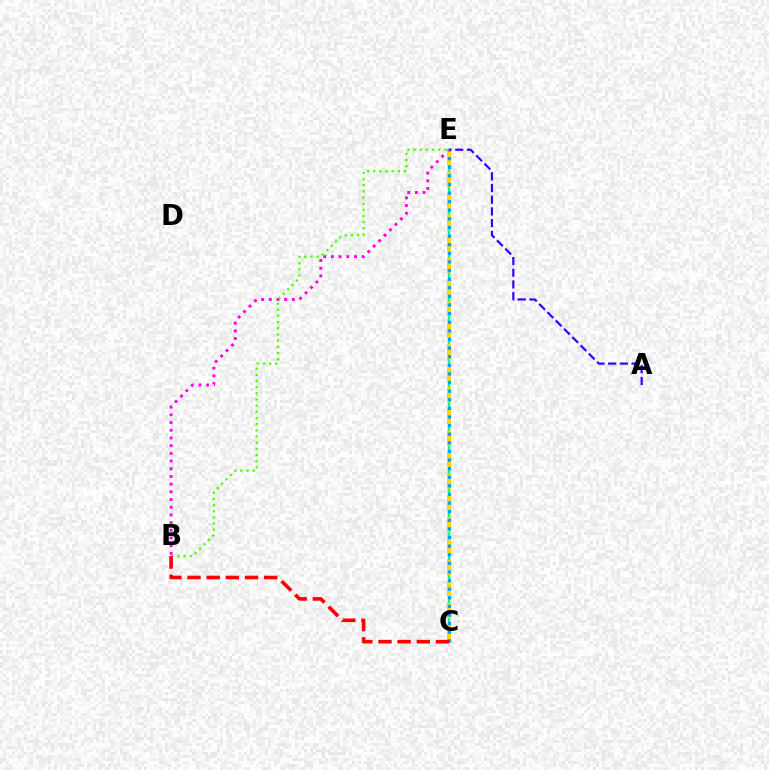{('C', 'E'): [{'color': '#00ff86', 'line_style': 'solid', 'thickness': 1.78}, {'color': '#ffd500', 'line_style': 'dashed', 'thickness': 2.93}, {'color': '#009eff', 'line_style': 'dotted', 'thickness': 2.34}], ('B', 'E'): [{'color': '#ff00ed', 'line_style': 'dotted', 'thickness': 2.09}, {'color': '#4fff00', 'line_style': 'dotted', 'thickness': 1.68}], ('A', 'E'): [{'color': '#3700ff', 'line_style': 'dashed', 'thickness': 1.59}], ('B', 'C'): [{'color': '#ff0000', 'line_style': 'dashed', 'thickness': 2.6}]}